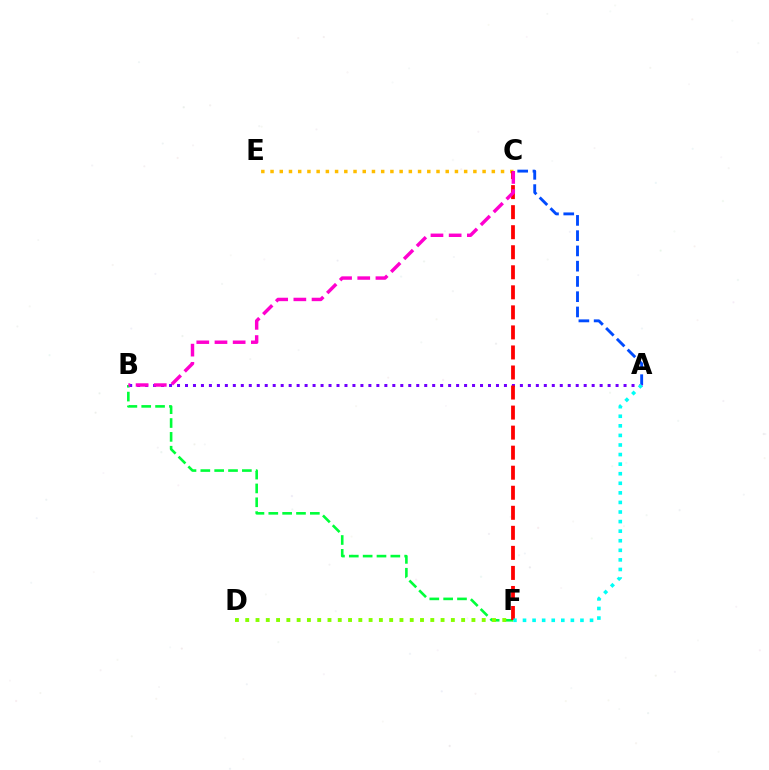{('A', 'C'): [{'color': '#004bff', 'line_style': 'dashed', 'thickness': 2.07}], ('B', 'F'): [{'color': '#00ff39', 'line_style': 'dashed', 'thickness': 1.88}], ('A', 'B'): [{'color': '#7200ff', 'line_style': 'dotted', 'thickness': 2.17}], ('D', 'F'): [{'color': '#84ff00', 'line_style': 'dotted', 'thickness': 2.79}], ('C', 'E'): [{'color': '#ffbd00', 'line_style': 'dotted', 'thickness': 2.5}], ('C', 'F'): [{'color': '#ff0000', 'line_style': 'dashed', 'thickness': 2.72}], ('A', 'F'): [{'color': '#00fff6', 'line_style': 'dotted', 'thickness': 2.6}], ('B', 'C'): [{'color': '#ff00cf', 'line_style': 'dashed', 'thickness': 2.47}]}